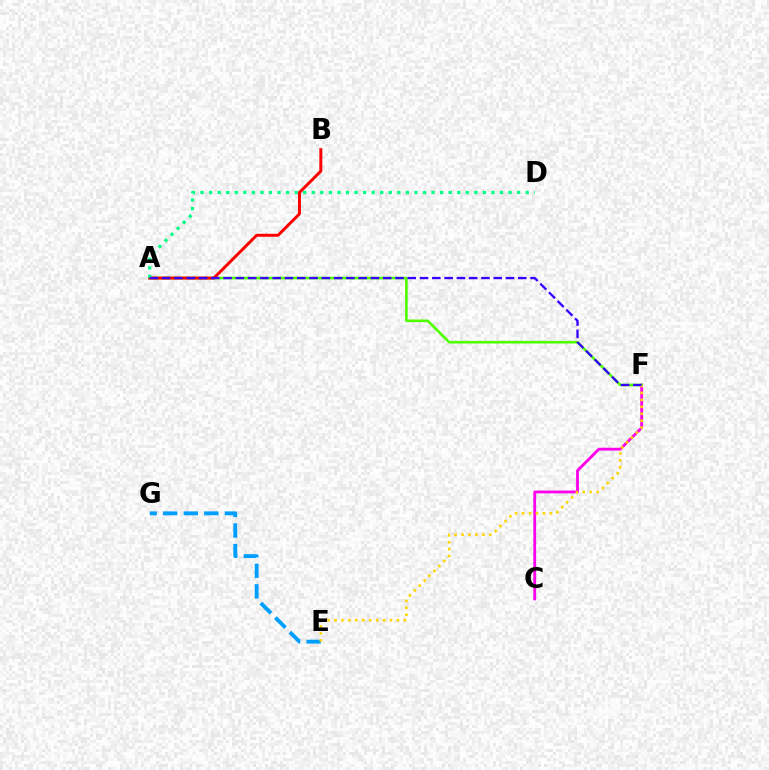{('C', 'F'): [{'color': '#ff00ed', 'line_style': 'solid', 'thickness': 2.02}], ('E', 'G'): [{'color': '#009eff', 'line_style': 'dashed', 'thickness': 2.79}], ('A', 'F'): [{'color': '#4fff00', 'line_style': 'solid', 'thickness': 1.88}, {'color': '#3700ff', 'line_style': 'dashed', 'thickness': 1.67}], ('A', 'B'): [{'color': '#ff0000', 'line_style': 'solid', 'thickness': 2.15}], ('E', 'F'): [{'color': '#ffd500', 'line_style': 'dotted', 'thickness': 1.89}], ('A', 'D'): [{'color': '#00ff86', 'line_style': 'dotted', 'thickness': 2.32}]}